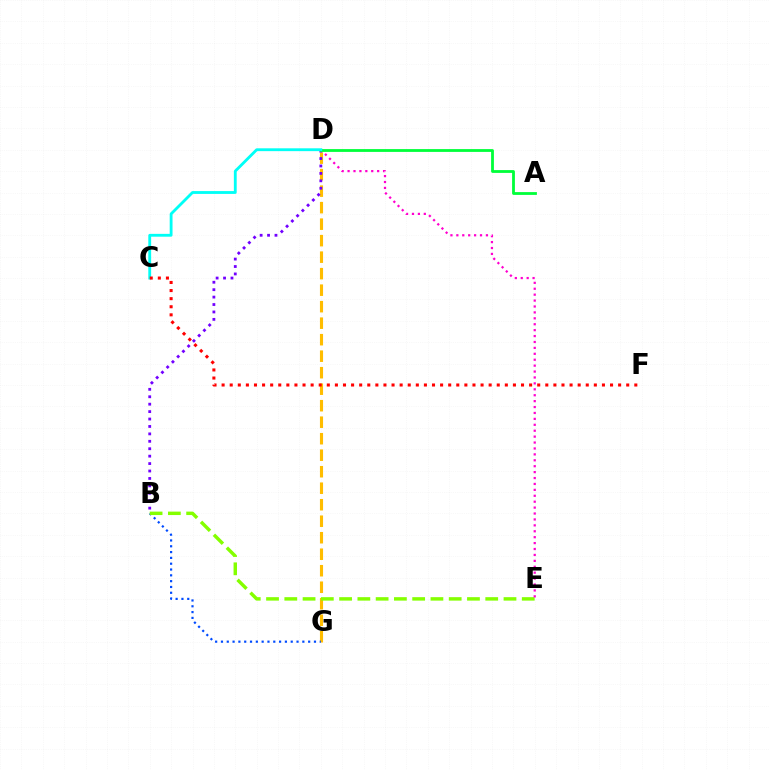{('D', 'G'): [{'color': '#ffbd00', 'line_style': 'dashed', 'thickness': 2.24}], ('B', 'D'): [{'color': '#7200ff', 'line_style': 'dotted', 'thickness': 2.02}], ('B', 'G'): [{'color': '#004bff', 'line_style': 'dotted', 'thickness': 1.58}], ('B', 'E'): [{'color': '#84ff00', 'line_style': 'dashed', 'thickness': 2.48}], ('D', 'E'): [{'color': '#ff00cf', 'line_style': 'dotted', 'thickness': 1.61}], ('A', 'D'): [{'color': '#00ff39', 'line_style': 'solid', 'thickness': 2.02}], ('C', 'D'): [{'color': '#00fff6', 'line_style': 'solid', 'thickness': 2.04}], ('C', 'F'): [{'color': '#ff0000', 'line_style': 'dotted', 'thickness': 2.2}]}